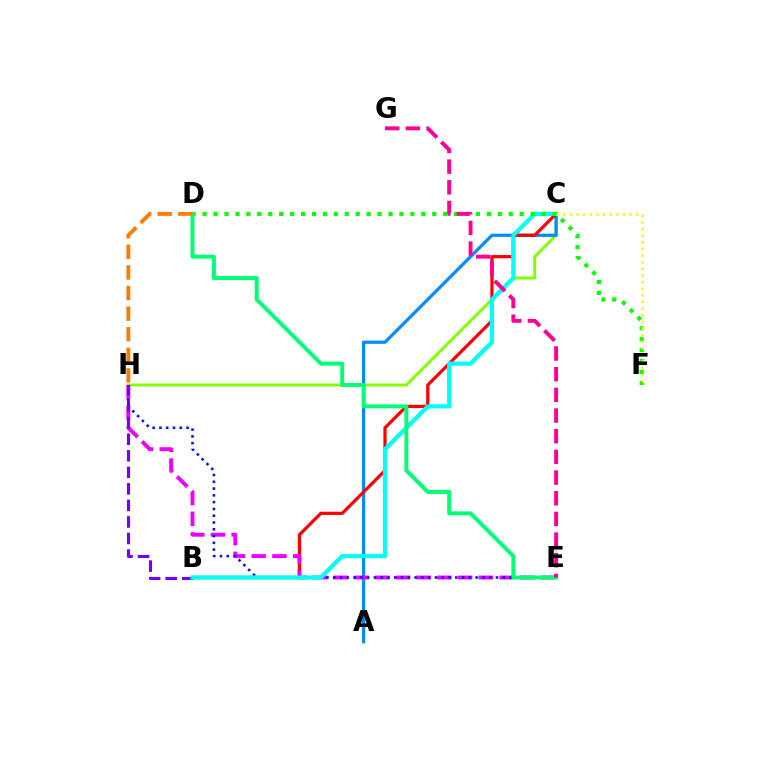{('C', 'H'): [{'color': '#84ff00', 'line_style': 'solid', 'thickness': 2.12}], ('A', 'C'): [{'color': '#008cff', 'line_style': 'solid', 'thickness': 2.31}], ('B', 'C'): [{'color': '#ff0000', 'line_style': 'solid', 'thickness': 2.31}, {'color': '#00fff6', 'line_style': 'solid', 'thickness': 3.0}], ('E', 'H'): [{'color': '#ee00ff', 'line_style': 'dashed', 'thickness': 2.81}, {'color': '#0010ff', 'line_style': 'dotted', 'thickness': 1.84}], ('B', 'H'): [{'color': '#7200ff', 'line_style': 'dashed', 'thickness': 2.25}], ('D', 'F'): [{'color': '#08ff00', 'line_style': 'dotted', 'thickness': 2.97}], ('D', 'E'): [{'color': '#00ff74', 'line_style': 'solid', 'thickness': 2.85}], ('D', 'H'): [{'color': '#ff7c00', 'line_style': 'dashed', 'thickness': 2.8}], ('E', 'G'): [{'color': '#ff0094', 'line_style': 'dashed', 'thickness': 2.81}], ('C', 'F'): [{'color': '#fcf500', 'line_style': 'dotted', 'thickness': 1.8}]}